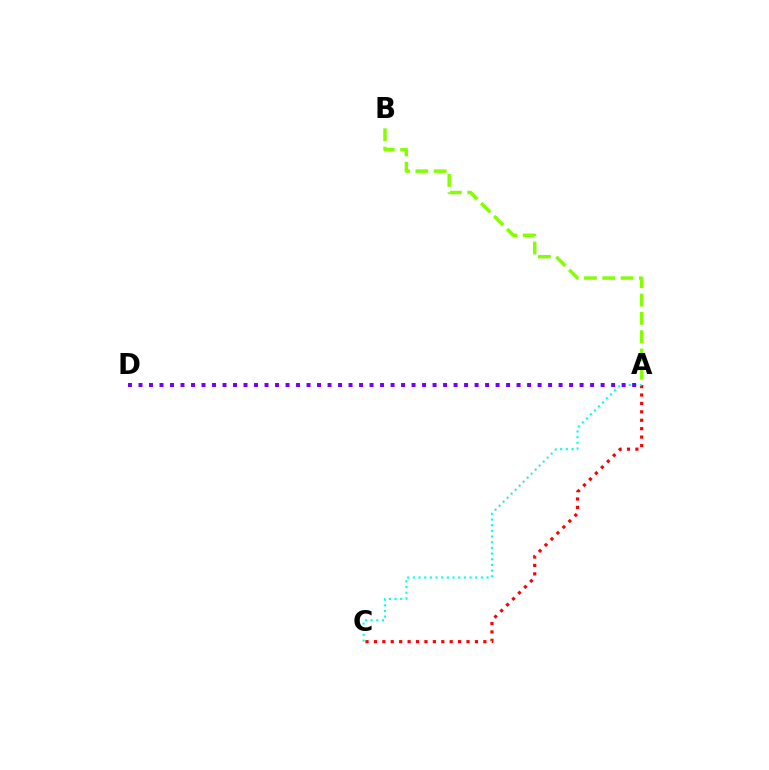{('A', 'C'): [{'color': '#ff0000', 'line_style': 'dotted', 'thickness': 2.29}, {'color': '#00fff6', 'line_style': 'dotted', 'thickness': 1.54}], ('A', 'B'): [{'color': '#84ff00', 'line_style': 'dashed', 'thickness': 2.49}], ('A', 'D'): [{'color': '#7200ff', 'line_style': 'dotted', 'thickness': 2.85}]}